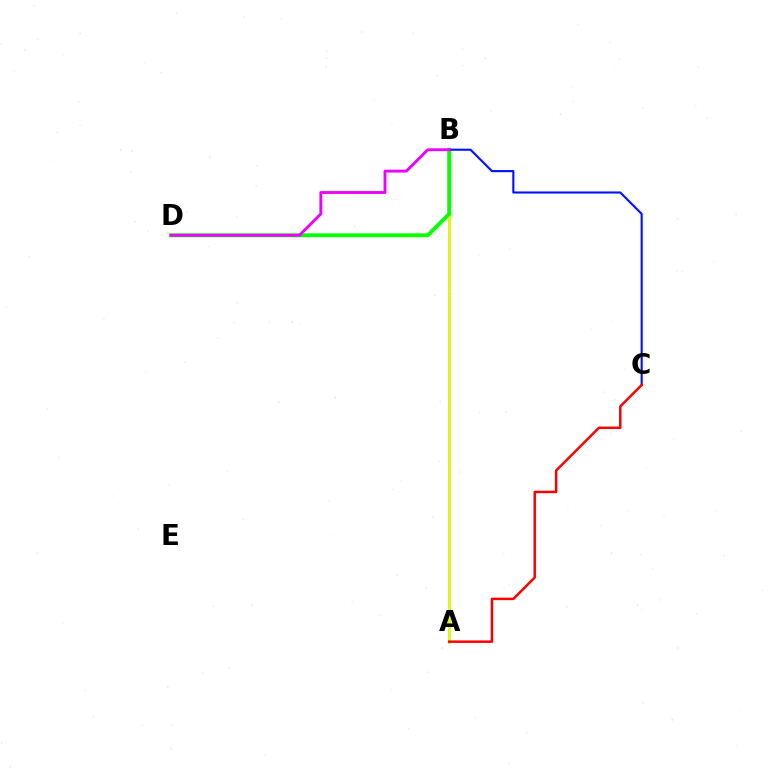{('A', 'B'): [{'color': '#00fff6', 'line_style': 'solid', 'thickness': 2.18}, {'color': '#fcf500', 'line_style': 'solid', 'thickness': 1.89}], ('B', 'D'): [{'color': '#08ff00', 'line_style': 'solid', 'thickness': 2.79}, {'color': '#ee00ff', 'line_style': 'solid', 'thickness': 2.07}], ('B', 'C'): [{'color': '#0010ff', 'line_style': 'solid', 'thickness': 1.51}], ('A', 'C'): [{'color': '#ff0000', 'line_style': 'solid', 'thickness': 1.79}]}